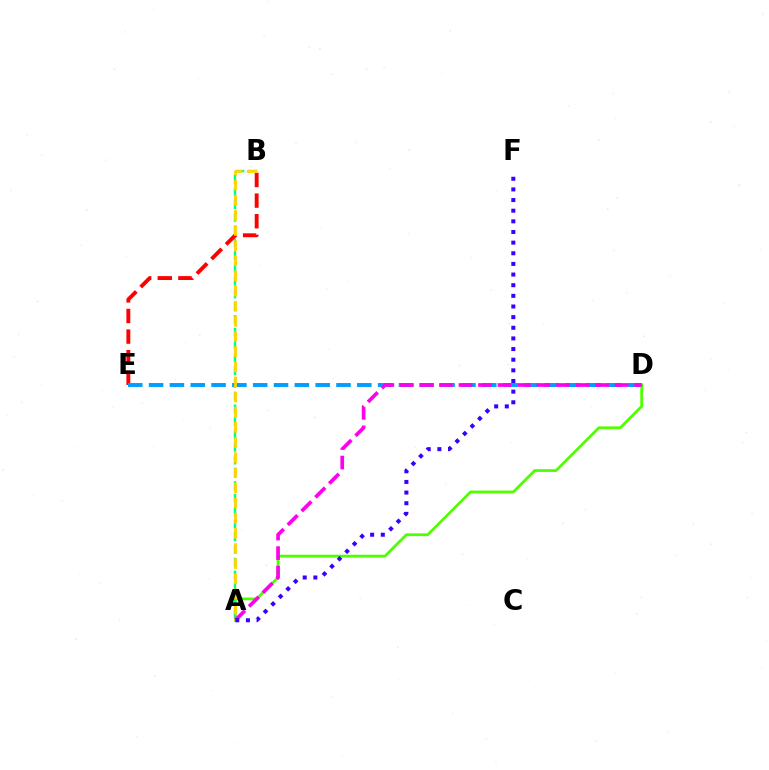{('A', 'D'): [{'color': '#4fff00', 'line_style': 'solid', 'thickness': 2.0}, {'color': '#ff00ed', 'line_style': 'dashed', 'thickness': 2.65}], ('A', 'B'): [{'color': '#00ff86', 'line_style': 'dashed', 'thickness': 1.74}, {'color': '#ffd500', 'line_style': 'dashed', 'thickness': 2.06}], ('B', 'E'): [{'color': '#ff0000', 'line_style': 'dashed', 'thickness': 2.8}], ('D', 'E'): [{'color': '#009eff', 'line_style': 'dashed', 'thickness': 2.83}], ('A', 'F'): [{'color': '#3700ff', 'line_style': 'dotted', 'thickness': 2.89}]}